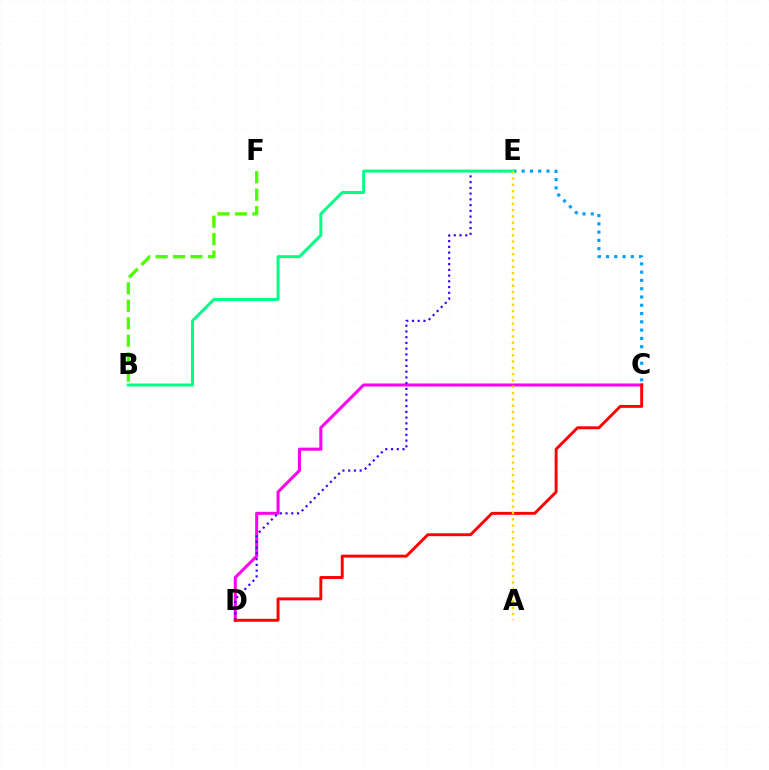{('C', 'E'): [{'color': '#009eff', 'line_style': 'dotted', 'thickness': 2.25}], ('B', 'F'): [{'color': '#4fff00', 'line_style': 'dashed', 'thickness': 2.37}], ('C', 'D'): [{'color': '#ff00ed', 'line_style': 'solid', 'thickness': 2.19}, {'color': '#ff0000', 'line_style': 'solid', 'thickness': 2.1}], ('D', 'E'): [{'color': '#3700ff', 'line_style': 'dotted', 'thickness': 1.56}], ('B', 'E'): [{'color': '#00ff86', 'line_style': 'solid', 'thickness': 2.14}], ('A', 'E'): [{'color': '#ffd500', 'line_style': 'dotted', 'thickness': 1.71}]}